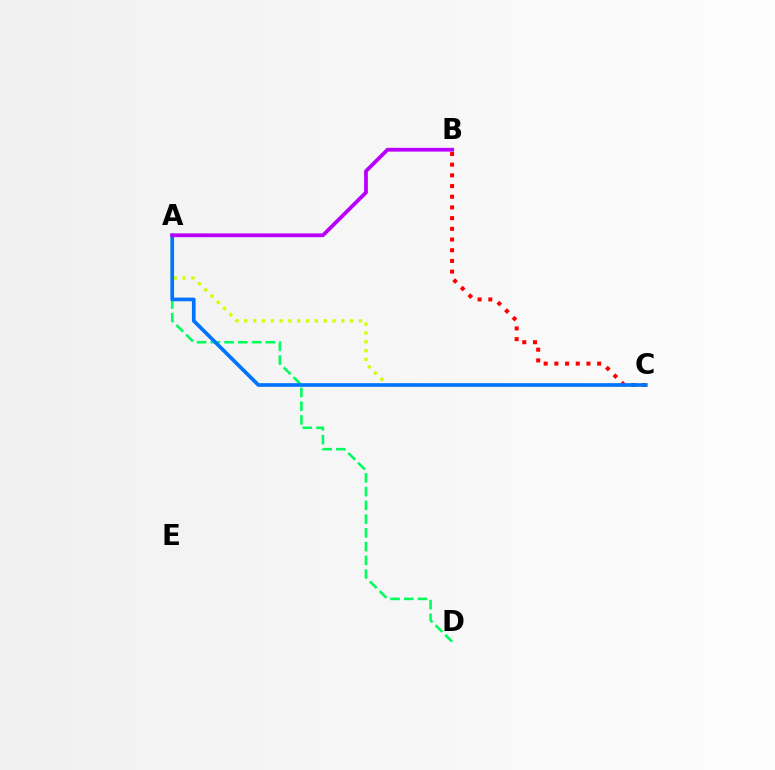{('A', 'D'): [{'color': '#00ff5c', 'line_style': 'dashed', 'thickness': 1.87}], ('A', 'C'): [{'color': '#d1ff00', 'line_style': 'dotted', 'thickness': 2.4}, {'color': '#0074ff', 'line_style': 'solid', 'thickness': 2.64}], ('B', 'C'): [{'color': '#ff0000', 'line_style': 'dotted', 'thickness': 2.91}], ('A', 'B'): [{'color': '#b900ff', 'line_style': 'solid', 'thickness': 2.72}]}